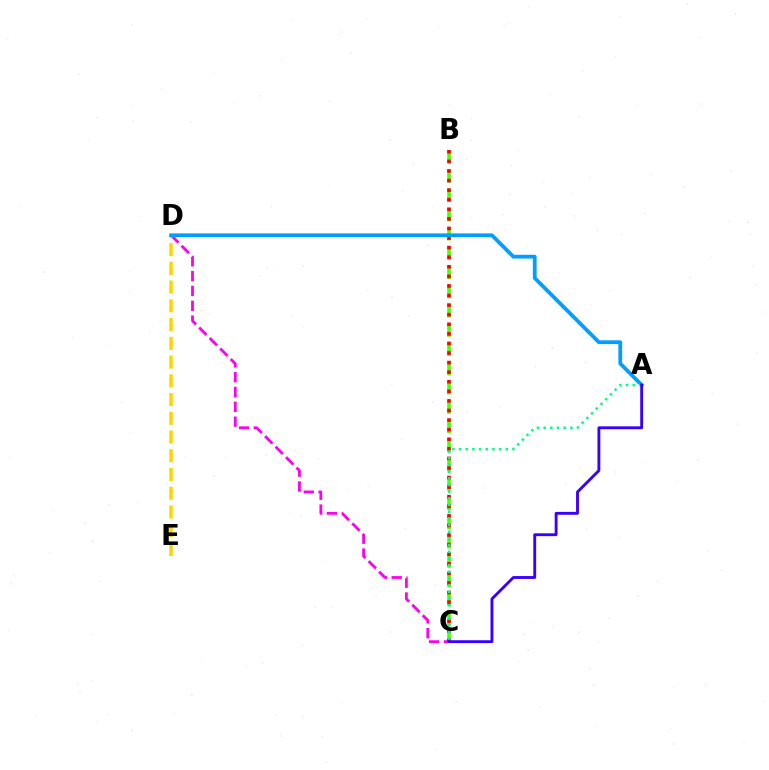{('B', 'C'): [{'color': '#4fff00', 'line_style': 'dashed', 'thickness': 2.62}, {'color': '#ff0000', 'line_style': 'dotted', 'thickness': 2.6}], ('C', 'D'): [{'color': '#ff00ed', 'line_style': 'dashed', 'thickness': 2.02}], ('D', 'E'): [{'color': '#ffd500', 'line_style': 'dashed', 'thickness': 2.55}], ('A', 'D'): [{'color': '#009eff', 'line_style': 'solid', 'thickness': 2.72}], ('A', 'C'): [{'color': '#00ff86', 'line_style': 'dotted', 'thickness': 1.81}, {'color': '#3700ff', 'line_style': 'solid', 'thickness': 2.06}]}